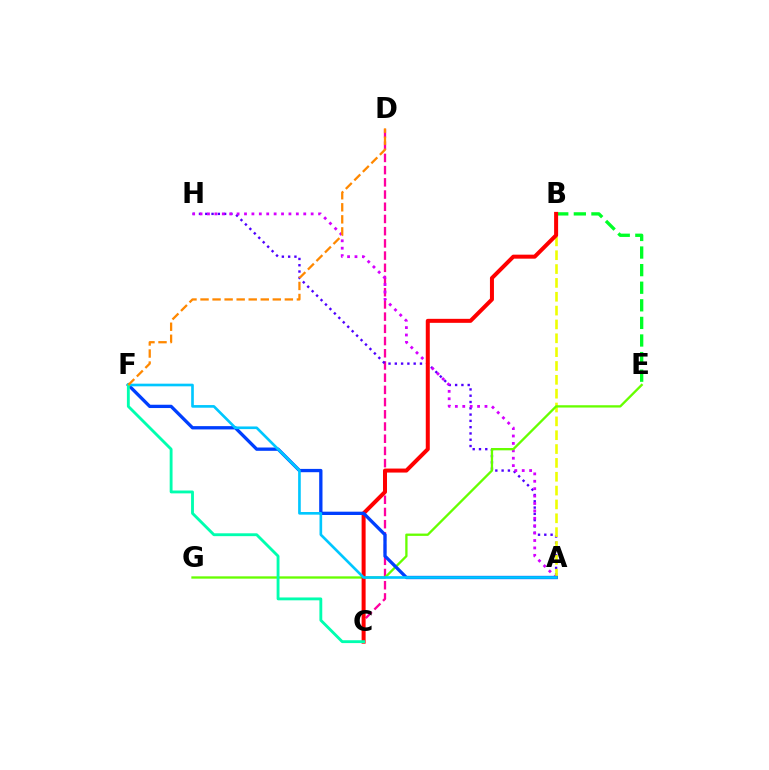{('B', 'E'): [{'color': '#00ff27', 'line_style': 'dashed', 'thickness': 2.39}], ('C', 'D'): [{'color': '#ff00a0', 'line_style': 'dashed', 'thickness': 1.66}], ('A', 'H'): [{'color': '#4f00ff', 'line_style': 'dotted', 'thickness': 1.71}, {'color': '#d600ff', 'line_style': 'dotted', 'thickness': 2.01}], ('A', 'B'): [{'color': '#eeff00', 'line_style': 'dashed', 'thickness': 1.88}], ('E', 'G'): [{'color': '#66ff00', 'line_style': 'solid', 'thickness': 1.67}], ('B', 'C'): [{'color': '#ff0000', 'line_style': 'solid', 'thickness': 2.88}], ('A', 'F'): [{'color': '#003fff', 'line_style': 'solid', 'thickness': 2.38}, {'color': '#00c7ff', 'line_style': 'solid', 'thickness': 1.91}], ('C', 'F'): [{'color': '#00ffaf', 'line_style': 'solid', 'thickness': 2.06}], ('D', 'F'): [{'color': '#ff8800', 'line_style': 'dashed', 'thickness': 1.64}]}